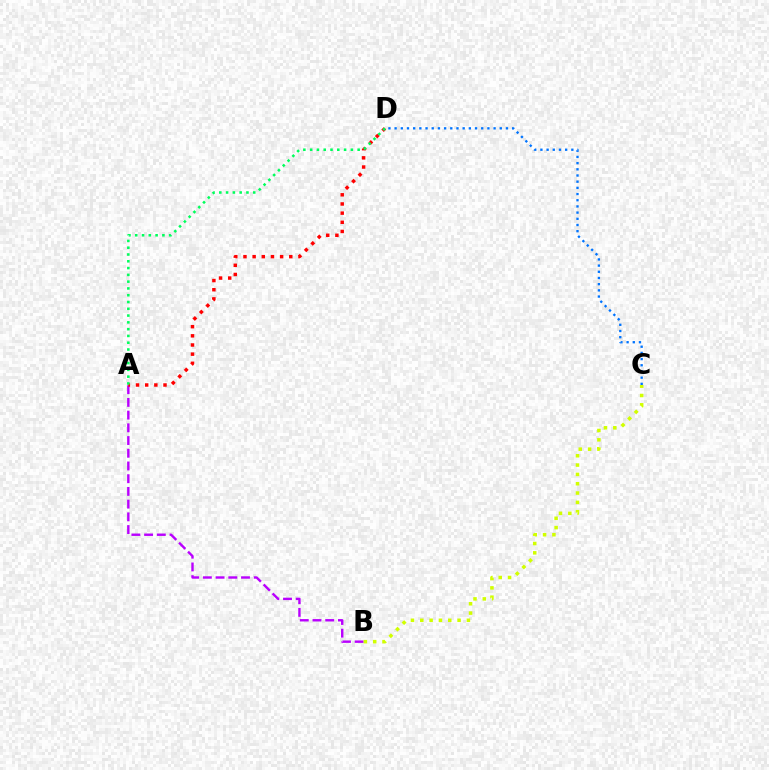{('C', 'D'): [{'color': '#0074ff', 'line_style': 'dotted', 'thickness': 1.68}], ('A', 'B'): [{'color': '#b900ff', 'line_style': 'dashed', 'thickness': 1.73}], ('A', 'D'): [{'color': '#ff0000', 'line_style': 'dotted', 'thickness': 2.49}, {'color': '#00ff5c', 'line_style': 'dotted', 'thickness': 1.84}], ('B', 'C'): [{'color': '#d1ff00', 'line_style': 'dotted', 'thickness': 2.53}]}